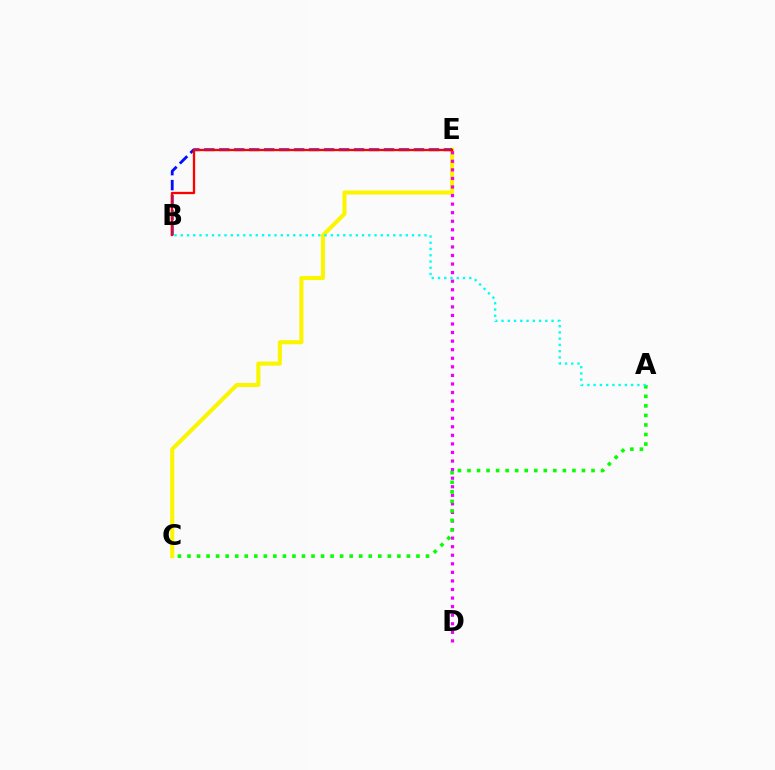{('C', 'E'): [{'color': '#fcf500', 'line_style': 'solid', 'thickness': 2.93}], ('D', 'E'): [{'color': '#ee00ff', 'line_style': 'dotted', 'thickness': 2.33}], ('A', 'C'): [{'color': '#08ff00', 'line_style': 'dotted', 'thickness': 2.59}], ('B', 'E'): [{'color': '#0010ff', 'line_style': 'dashed', 'thickness': 2.03}, {'color': '#ff0000', 'line_style': 'solid', 'thickness': 1.66}], ('A', 'B'): [{'color': '#00fff6', 'line_style': 'dotted', 'thickness': 1.7}]}